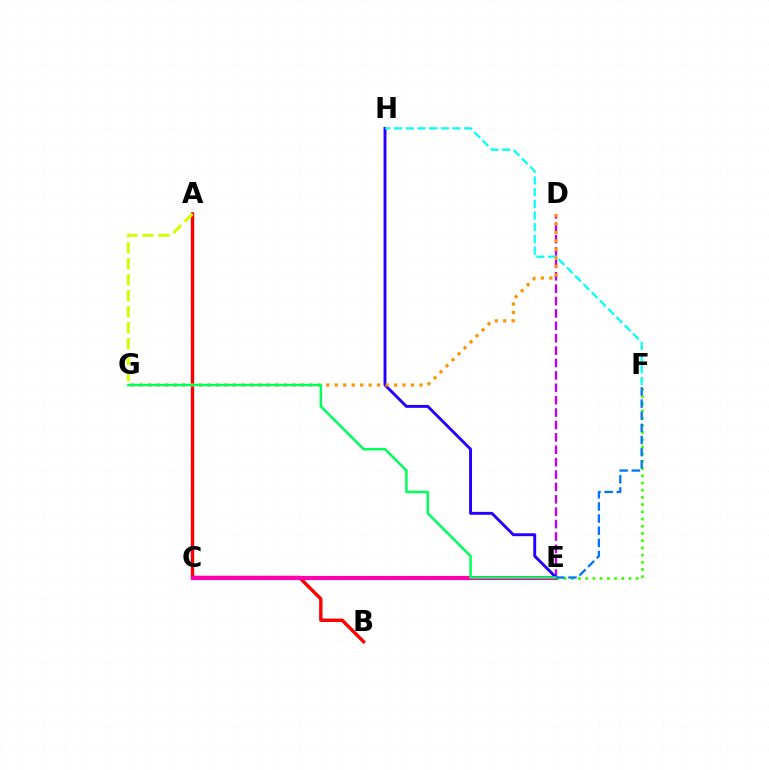{('A', 'B'): [{'color': '#ff0000', 'line_style': 'solid', 'thickness': 2.43}], ('D', 'E'): [{'color': '#b900ff', 'line_style': 'dashed', 'thickness': 1.68}], ('C', 'E'): [{'color': '#ff00ac', 'line_style': 'solid', 'thickness': 2.99}], ('E', 'F'): [{'color': '#3dff00', 'line_style': 'dotted', 'thickness': 1.96}, {'color': '#0074ff', 'line_style': 'dashed', 'thickness': 1.65}], ('E', 'H'): [{'color': '#2500ff', 'line_style': 'solid', 'thickness': 2.1}], ('F', 'H'): [{'color': '#00fff6', 'line_style': 'dashed', 'thickness': 1.59}], ('A', 'G'): [{'color': '#d1ff00', 'line_style': 'dashed', 'thickness': 2.17}], ('D', 'G'): [{'color': '#ff9400', 'line_style': 'dotted', 'thickness': 2.3}], ('E', 'G'): [{'color': '#00ff5c', 'line_style': 'solid', 'thickness': 1.81}]}